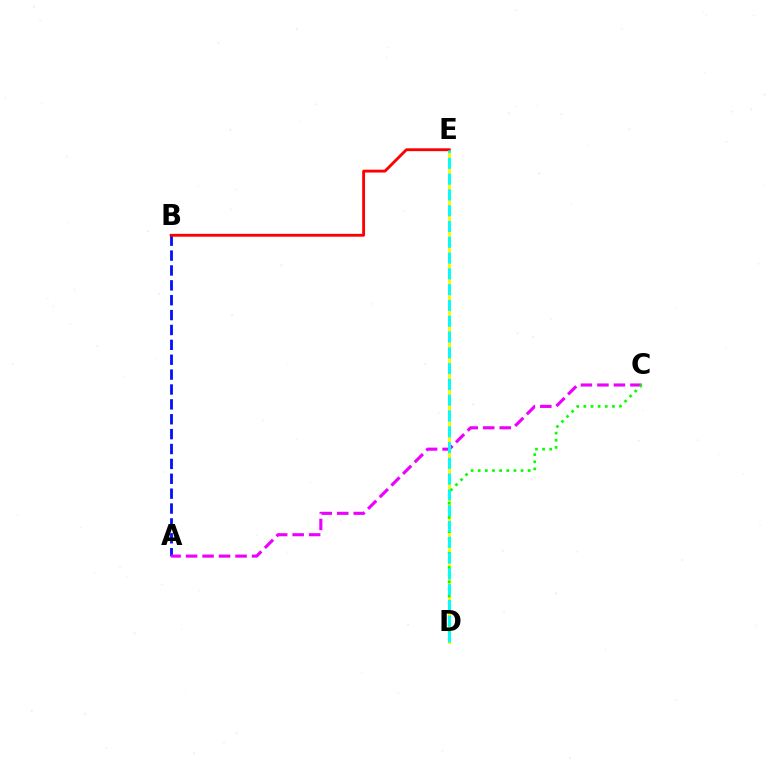{('D', 'E'): [{'color': '#fcf500', 'line_style': 'solid', 'thickness': 2.09}, {'color': '#00fff6', 'line_style': 'dashed', 'thickness': 2.14}], ('A', 'B'): [{'color': '#0010ff', 'line_style': 'dashed', 'thickness': 2.02}], ('A', 'C'): [{'color': '#ee00ff', 'line_style': 'dashed', 'thickness': 2.24}], ('C', 'D'): [{'color': '#08ff00', 'line_style': 'dotted', 'thickness': 1.94}], ('B', 'E'): [{'color': '#ff0000', 'line_style': 'solid', 'thickness': 2.05}]}